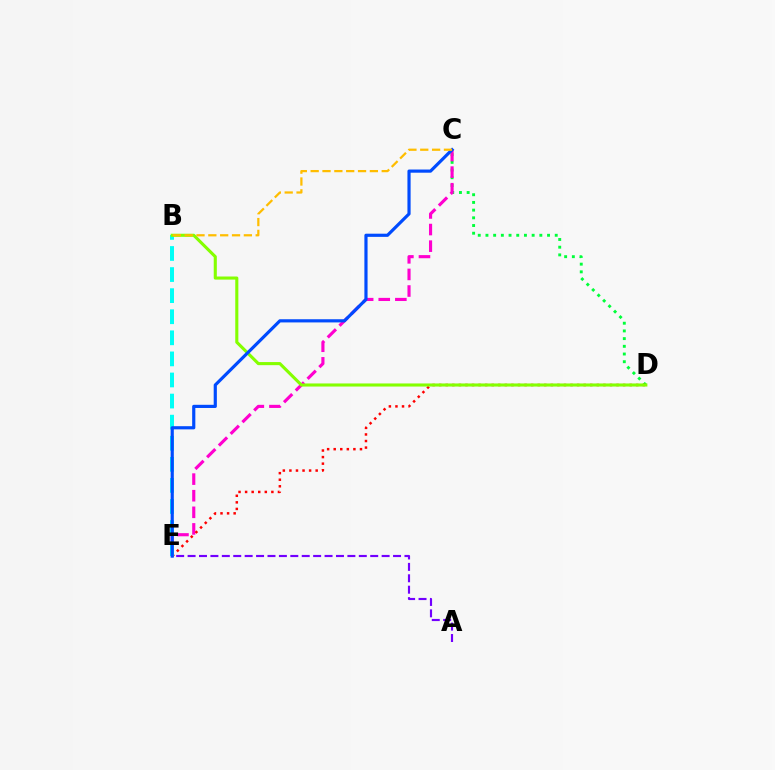{('C', 'D'): [{'color': '#00ff39', 'line_style': 'dotted', 'thickness': 2.09}], ('C', 'E'): [{'color': '#ff00cf', 'line_style': 'dashed', 'thickness': 2.25}, {'color': '#004bff', 'line_style': 'solid', 'thickness': 2.28}], ('D', 'E'): [{'color': '#ff0000', 'line_style': 'dotted', 'thickness': 1.78}], ('B', 'E'): [{'color': '#00fff6', 'line_style': 'dashed', 'thickness': 2.86}], ('A', 'E'): [{'color': '#7200ff', 'line_style': 'dashed', 'thickness': 1.55}], ('B', 'D'): [{'color': '#84ff00', 'line_style': 'solid', 'thickness': 2.23}], ('B', 'C'): [{'color': '#ffbd00', 'line_style': 'dashed', 'thickness': 1.61}]}